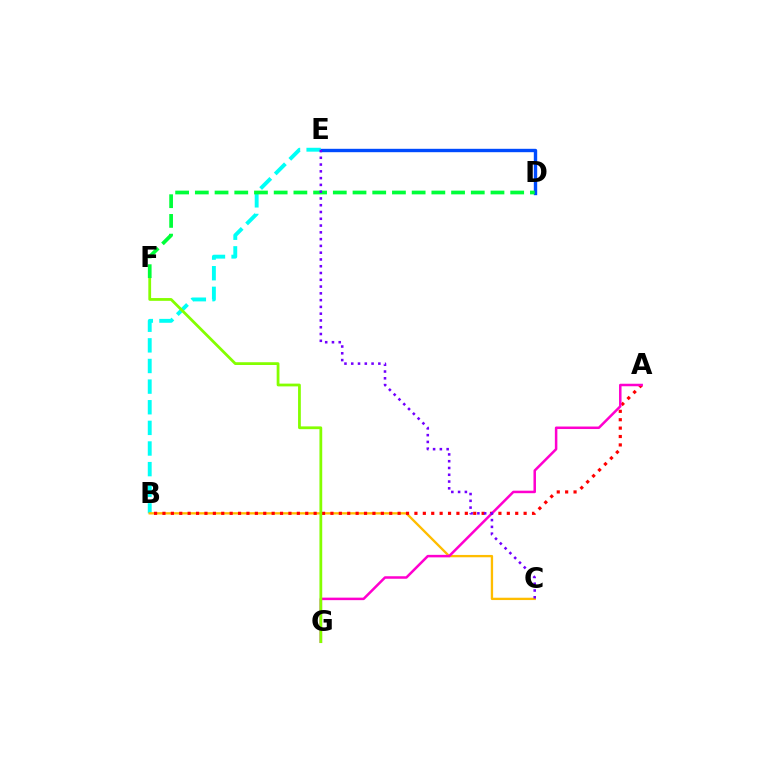{('D', 'E'): [{'color': '#004bff', 'line_style': 'solid', 'thickness': 2.43}], ('B', 'E'): [{'color': '#00fff6', 'line_style': 'dashed', 'thickness': 2.8}], ('B', 'C'): [{'color': '#ffbd00', 'line_style': 'solid', 'thickness': 1.68}], ('A', 'B'): [{'color': '#ff0000', 'line_style': 'dotted', 'thickness': 2.28}], ('A', 'G'): [{'color': '#ff00cf', 'line_style': 'solid', 'thickness': 1.81}], ('F', 'G'): [{'color': '#84ff00', 'line_style': 'solid', 'thickness': 2.0}], ('D', 'F'): [{'color': '#00ff39', 'line_style': 'dashed', 'thickness': 2.68}], ('C', 'E'): [{'color': '#7200ff', 'line_style': 'dotted', 'thickness': 1.84}]}